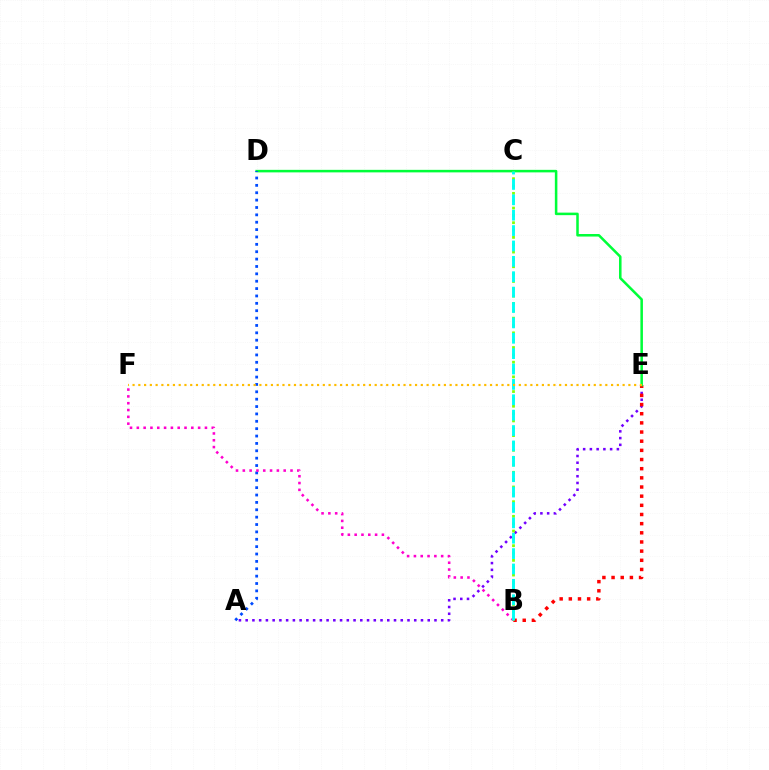{('A', 'E'): [{'color': '#7200ff', 'line_style': 'dotted', 'thickness': 1.83}], ('B', 'E'): [{'color': '#ff0000', 'line_style': 'dotted', 'thickness': 2.49}], ('D', 'E'): [{'color': '#00ff39', 'line_style': 'solid', 'thickness': 1.82}], ('A', 'D'): [{'color': '#004bff', 'line_style': 'dotted', 'thickness': 2.0}], ('B', 'F'): [{'color': '#ff00cf', 'line_style': 'dotted', 'thickness': 1.85}], ('B', 'C'): [{'color': '#84ff00', 'line_style': 'dotted', 'thickness': 1.99}, {'color': '#00fff6', 'line_style': 'dashed', 'thickness': 2.09}], ('E', 'F'): [{'color': '#ffbd00', 'line_style': 'dotted', 'thickness': 1.57}]}